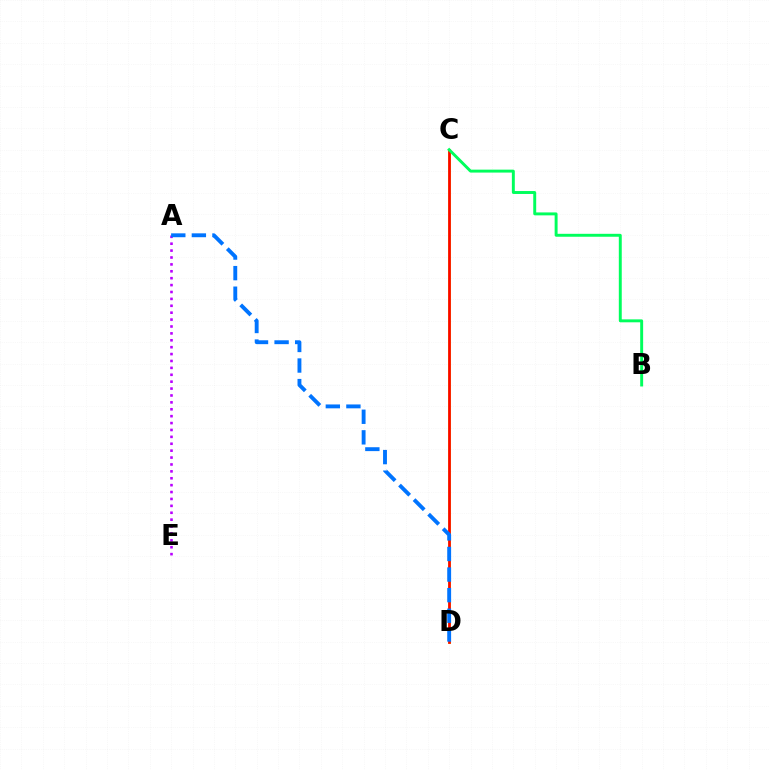{('C', 'D'): [{'color': '#d1ff00', 'line_style': 'solid', 'thickness': 2.05}, {'color': '#ff0000', 'line_style': 'solid', 'thickness': 1.92}], ('A', 'E'): [{'color': '#b900ff', 'line_style': 'dotted', 'thickness': 1.87}], ('B', 'C'): [{'color': '#00ff5c', 'line_style': 'solid', 'thickness': 2.11}], ('A', 'D'): [{'color': '#0074ff', 'line_style': 'dashed', 'thickness': 2.8}]}